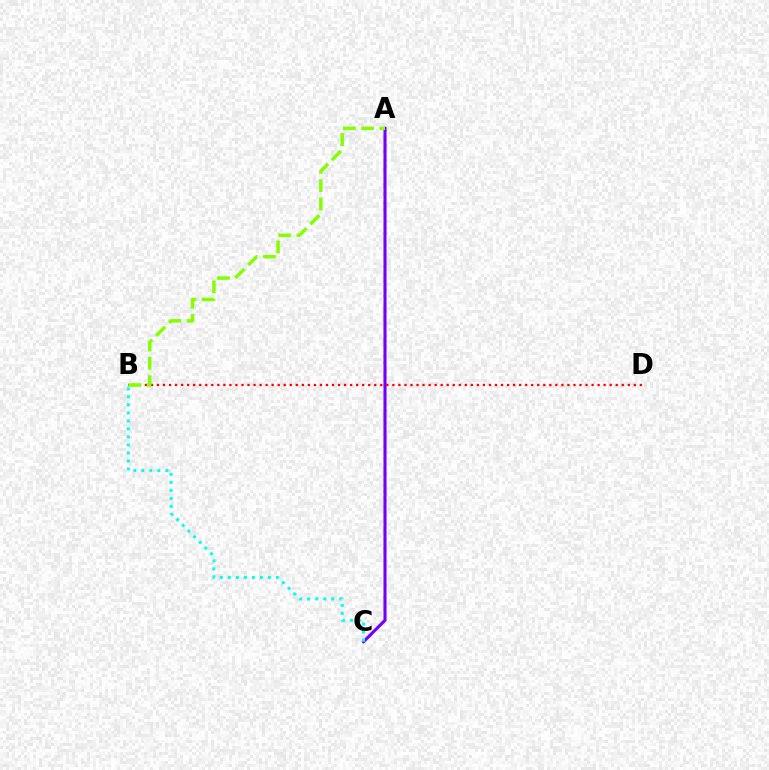{('A', 'C'): [{'color': '#7200ff', 'line_style': 'solid', 'thickness': 2.22}], ('B', 'D'): [{'color': '#ff0000', 'line_style': 'dotted', 'thickness': 1.64}], ('B', 'C'): [{'color': '#00fff6', 'line_style': 'dotted', 'thickness': 2.18}], ('A', 'B'): [{'color': '#84ff00', 'line_style': 'dashed', 'thickness': 2.49}]}